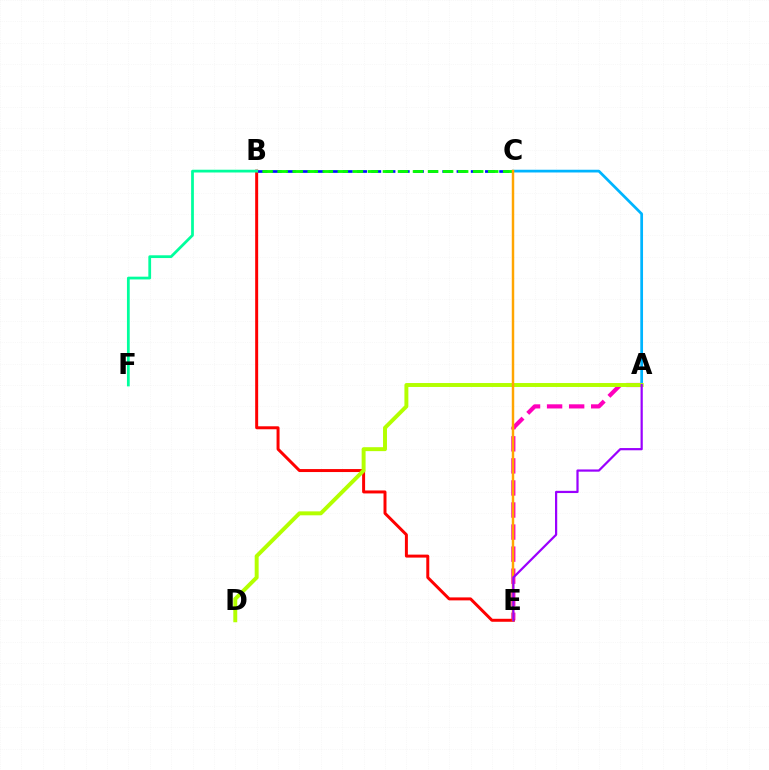{('A', 'E'): [{'color': '#ff00bd', 'line_style': 'dashed', 'thickness': 3.0}, {'color': '#9b00ff', 'line_style': 'solid', 'thickness': 1.6}], ('B', 'C'): [{'color': '#0010ff', 'line_style': 'dashed', 'thickness': 1.93}, {'color': '#08ff00', 'line_style': 'dashed', 'thickness': 2.04}], ('A', 'C'): [{'color': '#00b5ff', 'line_style': 'solid', 'thickness': 1.97}], ('B', 'E'): [{'color': '#ff0000', 'line_style': 'solid', 'thickness': 2.14}], ('A', 'D'): [{'color': '#b3ff00', 'line_style': 'solid', 'thickness': 2.84}], ('C', 'E'): [{'color': '#ffa500', 'line_style': 'solid', 'thickness': 1.77}], ('B', 'F'): [{'color': '#00ff9d', 'line_style': 'solid', 'thickness': 1.99}]}